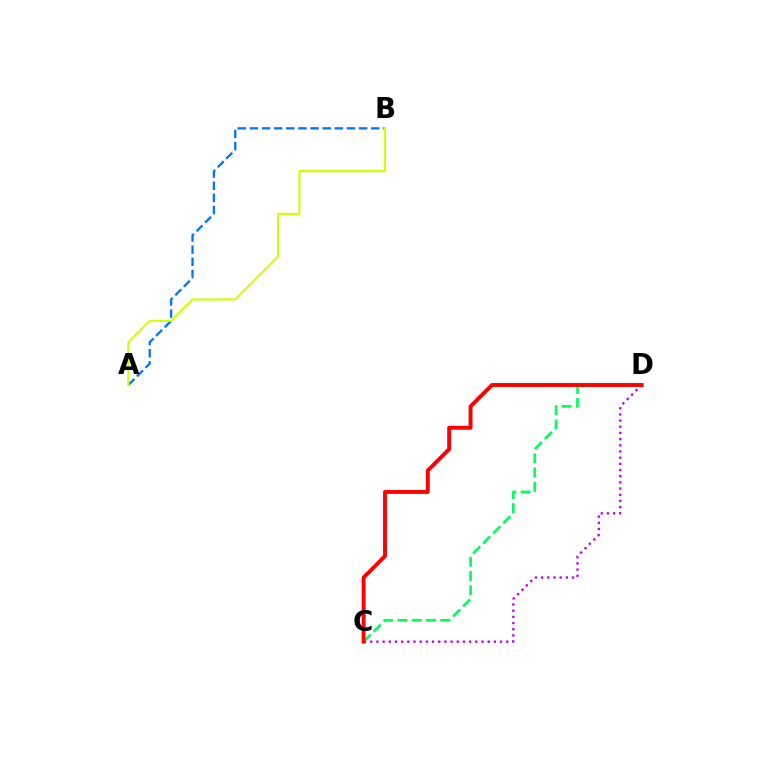{('A', 'B'): [{'color': '#0074ff', 'line_style': 'dashed', 'thickness': 1.65}, {'color': '#d1ff00', 'line_style': 'solid', 'thickness': 1.52}], ('C', 'D'): [{'color': '#b900ff', 'line_style': 'dotted', 'thickness': 1.68}, {'color': '#00ff5c', 'line_style': 'dashed', 'thickness': 1.94}, {'color': '#ff0000', 'line_style': 'solid', 'thickness': 2.82}]}